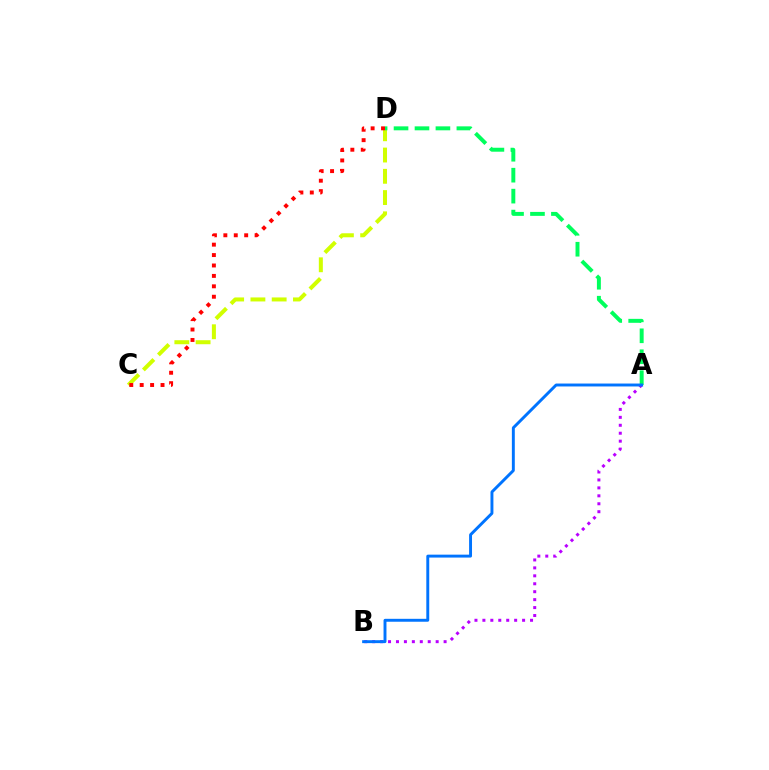{('C', 'D'): [{'color': '#d1ff00', 'line_style': 'dashed', 'thickness': 2.89}, {'color': '#ff0000', 'line_style': 'dotted', 'thickness': 2.83}], ('A', 'B'): [{'color': '#b900ff', 'line_style': 'dotted', 'thickness': 2.16}, {'color': '#0074ff', 'line_style': 'solid', 'thickness': 2.1}], ('A', 'D'): [{'color': '#00ff5c', 'line_style': 'dashed', 'thickness': 2.85}]}